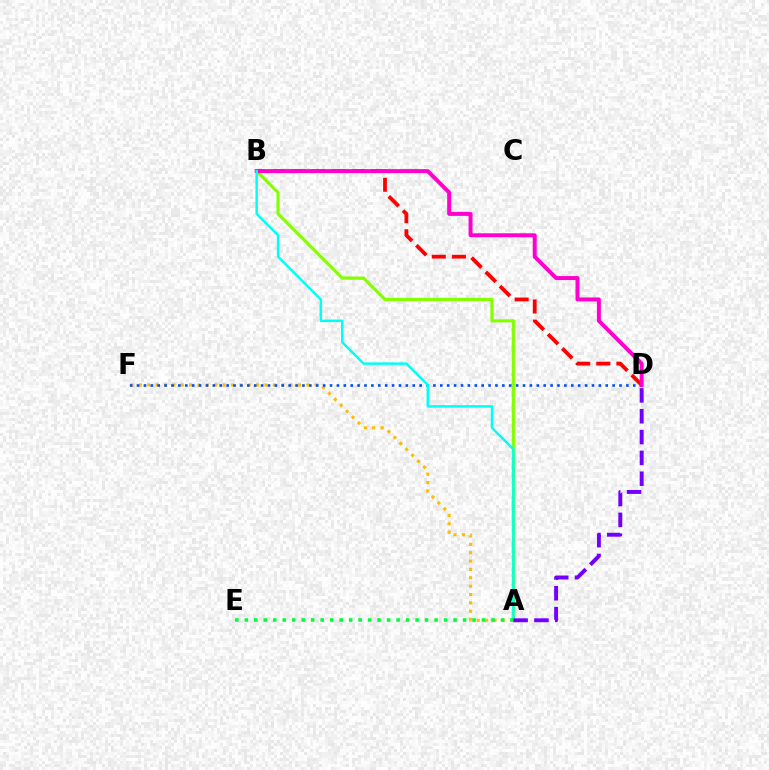{('A', 'F'): [{'color': '#ffbd00', 'line_style': 'dotted', 'thickness': 2.27}], ('A', 'B'): [{'color': '#84ff00', 'line_style': 'solid', 'thickness': 2.26}, {'color': '#00fff6', 'line_style': 'solid', 'thickness': 1.78}], ('D', 'F'): [{'color': '#004bff', 'line_style': 'dotted', 'thickness': 1.87}], ('B', 'D'): [{'color': '#ff0000', 'line_style': 'dashed', 'thickness': 2.73}, {'color': '#ff00cf', 'line_style': 'solid', 'thickness': 2.87}], ('A', 'D'): [{'color': '#7200ff', 'line_style': 'dashed', 'thickness': 2.83}], ('A', 'E'): [{'color': '#00ff39', 'line_style': 'dotted', 'thickness': 2.58}]}